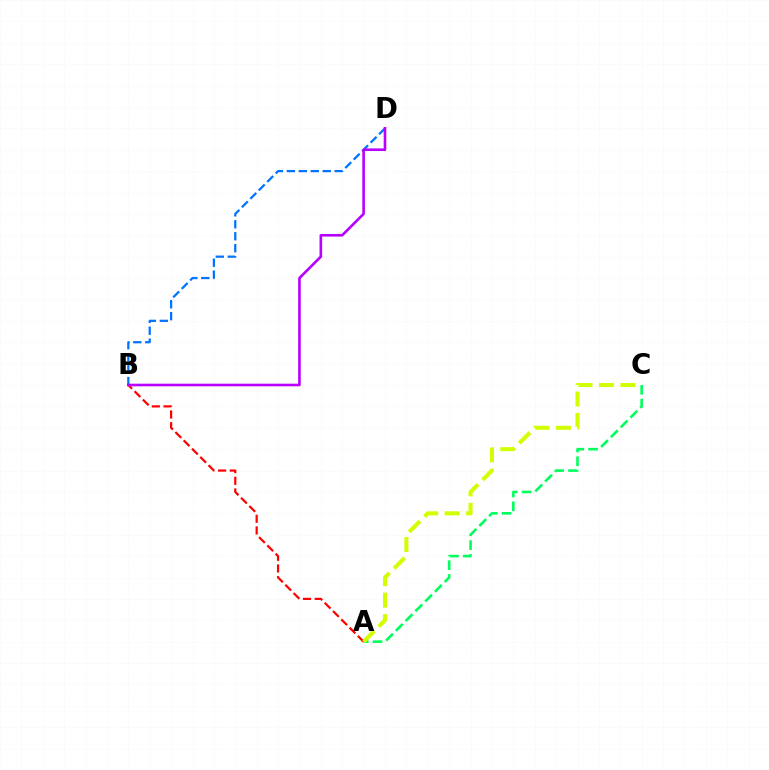{('A', 'B'): [{'color': '#ff0000', 'line_style': 'dashed', 'thickness': 1.59}], ('B', 'D'): [{'color': '#0074ff', 'line_style': 'dashed', 'thickness': 1.63}, {'color': '#b900ff', 'line_style': 'solid', 'thickness': 1.89}], ('A', 'C'): [{'color': '#00ff5c', 'line_style': 'dashed', 'thickness': 1.88}, {'color': '#d1ff00', 'line_style': 'dashed', 'thickness': 2.92}]}